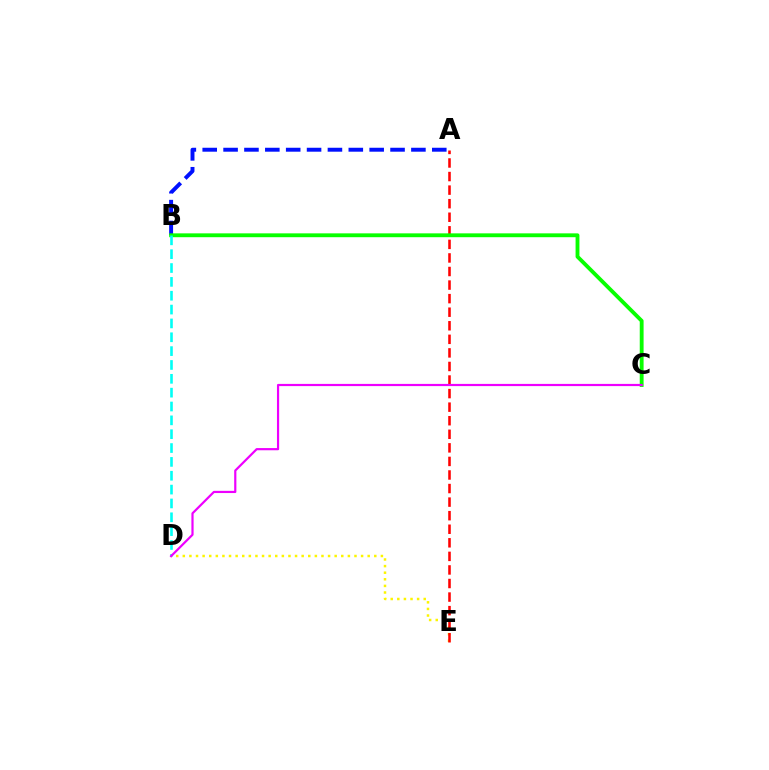{('D', 'E'): [{'color': '#fcf500', 'line_style': 'dotted', 'thickness': 1.79}], ('A', 'E'): [{'color': '#ff0000', 'line_style': 'dashed', 'thickness': 1.84}], ('A', 'B'): [{'color': '#0010ff', 'line_style': 'dashed', 'thickness': 2.84}], ('B', 'C'): [{'color': '#08ff00', 'line_style': 'solid', 'thickness': 2.77}], ('B', 'D'): [{'color': '#00fff6', 'line_style': 'dashed', 'thickness': 1.88}], ('C', 'D'): [{'color': '#ee00ff', 'line_style': 'solid', 'thickness': 1.58}]}